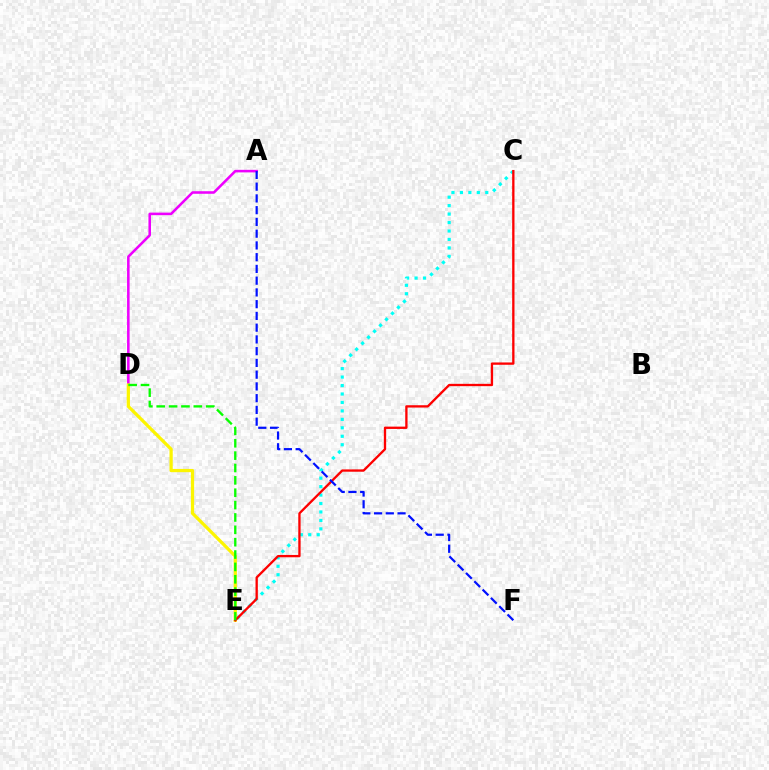{('C', 'E'): [{'color': '#00fff6', 'line_style': 'dotted', 'thickness': 2.3}, {'color': '#ff0000', 'line_style': 'solid', 'thickness': 1.67}], ('A', 'D'): [{'color': '#ee00ff', 'line_style': 'solid', 'thickness': 1.84}], ('D', 'E'): [{'color': '#fcf500', 'line_style': 'solid', 'thickness': 2.33}, {'color': '#08ff00', 'line_style': 'dashed', 'thickness': 1.68}], ('A', 'F'): [{'color': '#0010ff', 'line_style': 'dashed', 'thickness': 1.6}]}